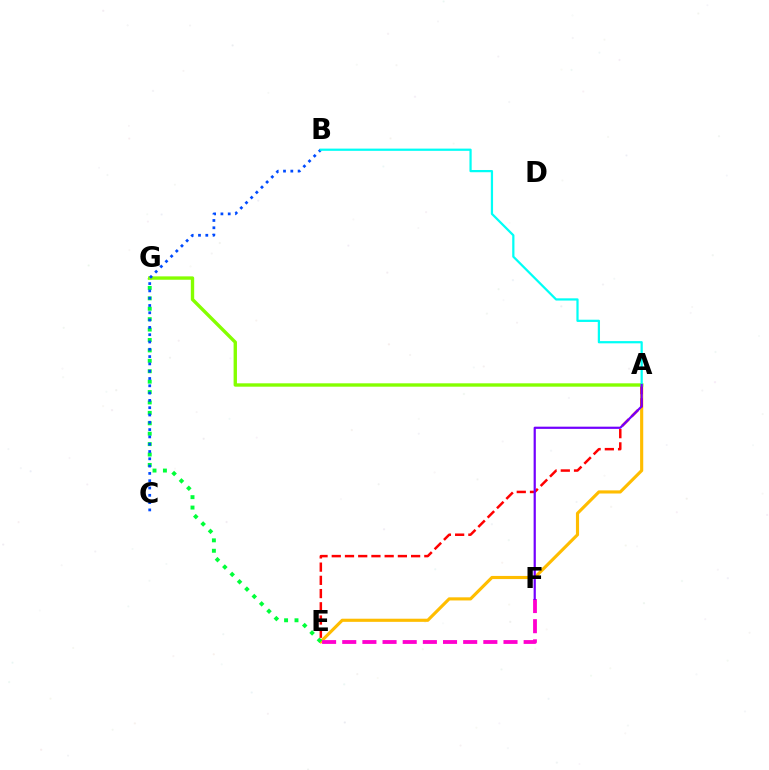{('A', 'E'): [{'color': '#ffbd00', 'line_style': 'solid', 'thickness': 2.26}, {'color': '#ff0000', 'line_style': 'dashed', 'thickness': 1.8}], ('E', 'G'): [{'color': '#00ff39', 'line_style': 'dotted', 'thickness': 2.83}], ('A', 'G'): [{'color': '#84ff00', 'line_style': 'solid', 'thickness': 2.43}], ('E', 'F'): [{'color': '#ff00cf', 'line_style': 'dashed', 'thickness': 2.74}], ('B', 'C'): [{'color': '#004bff', 'line_style': 'dotted', 'thickness': 1.98}], ('A', 'B'): [{'color': '#00fff6', 'line_style': 'solid', 'thickness': 1.61}], ('A', 'F'): [{'color': '#7200ff', 'line_style': 'solid', 'thickness': 1.59}]}